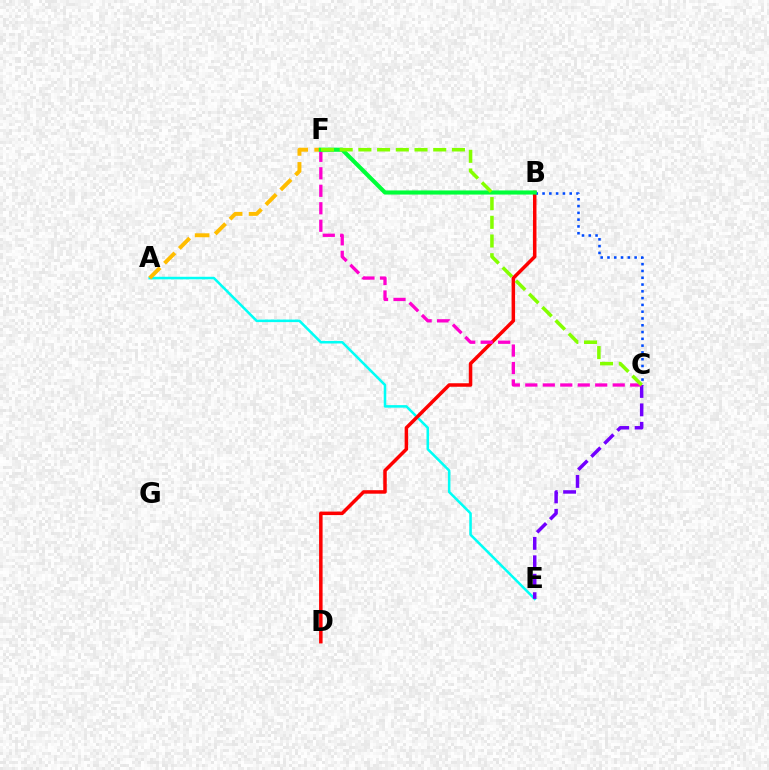{('A', 'E'): [{'color': '#00fff6', 'line_style': 'solid', 'thickness': 1.83}], ('B', 'D'): [{'color': '#ff0000', 'line_style': 'solid', 'thickness': 2.52}], ('B', 'C'): [{'color': '#004bff', 'line_style': 'dotted', 'thickness': 1.84}], ('A', 'F'): [{'color': '#ffbd00', 'line_style': 'dashed', 'thickness': 2.84}], ('C', 'E'): [{'color': '#7200ff', 'line_style': 'dashed', 'thickness': 2.51}], ('C', 'F'): [{'color': '#ff00cf', 'line_style': 'dashed', 'thickness': 2.37}, {'color': '#84ff00', 'line_style': 'dashed', 'thickness': 2.54}], ('B', 'F'): [{'color': '#00ff39', 'line_style': 'solid', 'thickness': 2.97}]}